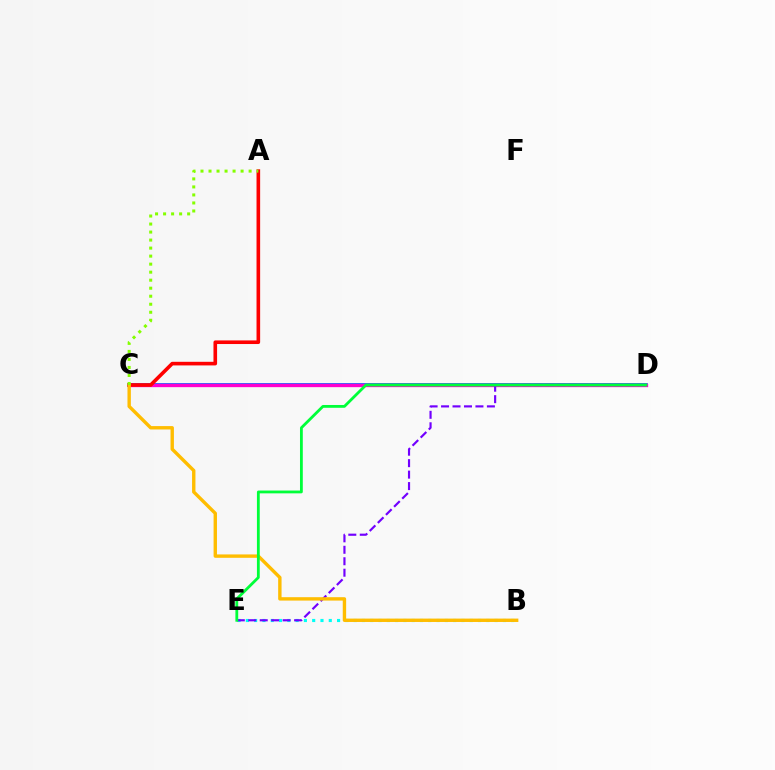{('C', 'D'): [{'color': '#004bff', 'line_style': 'solid', 'thickness': 2.58}, {'color': '#ff00cf', 'line_style': 'solid', 'thickness': 2.39}], ('A', 'C'): [{'color': '#ff0000', 'line_style': 'solid', 'thickness': 2.6}, {'color': '#84ff00', 'line_style': 'dotted', 'thickness': 2.18}], ('B', 'E'): [{'color': '#00fff6', 'line_style': 'dotted', 'thickness': 2.25}], ('D', 'E'): [{'color': '#7200ff', 'line_style': 'dashed', 'thickness': 1.56}, {'color': '#00ff39', 'line_style': 'solid', 'thickness': 2.02}], ('B', 'C'): [{'color': '#ffbd00', 'line_style': 'solid', 'thickness': 2.44}]}